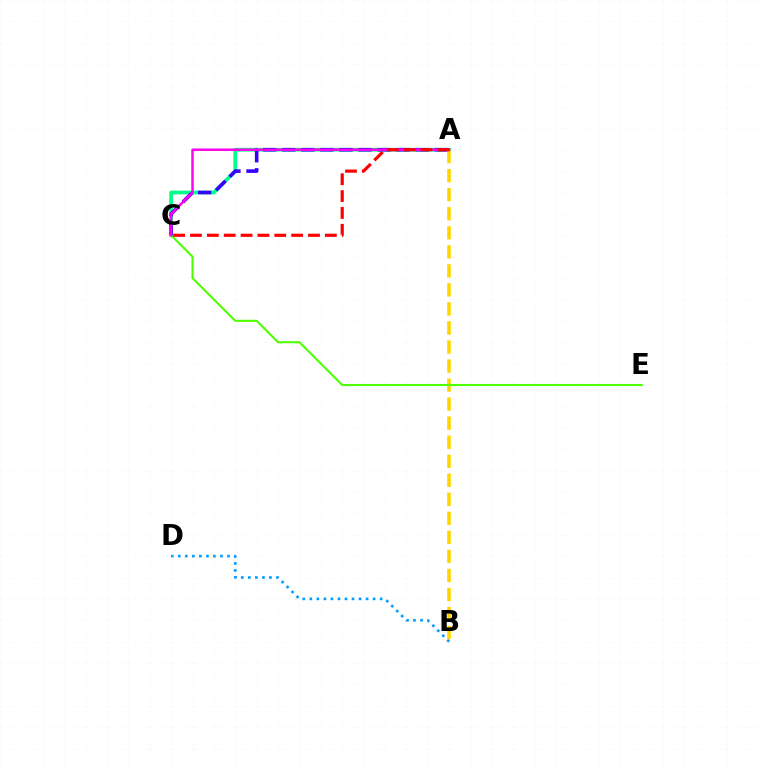{('B', 'D'): [{'color': '#009eff', 'line_style': 'dotted', 'thickness': 1.91}], ('A', 'C'): [{'color': '#00ff86', 'line_style': 'solid', 'thickness': 2.67}, {'color': '#3700ff', 'line_style': 'dashed', 'thickness': 2.59}, {'color': '#ff00ed', 'line_style': 'solid', 'thickness': 1.78}, {'color': '#ff0000', 'line_style': 'dashed', 'thickness': 2.29}], ('A', 'B'): [{'color': '#ffd500', 'line_style': 'dashed', 'thickness': 2.59}], ('C', 'E'): [{'color': '#4fff00', 'line_style': 'solid', 'thickness': 1.51}]}